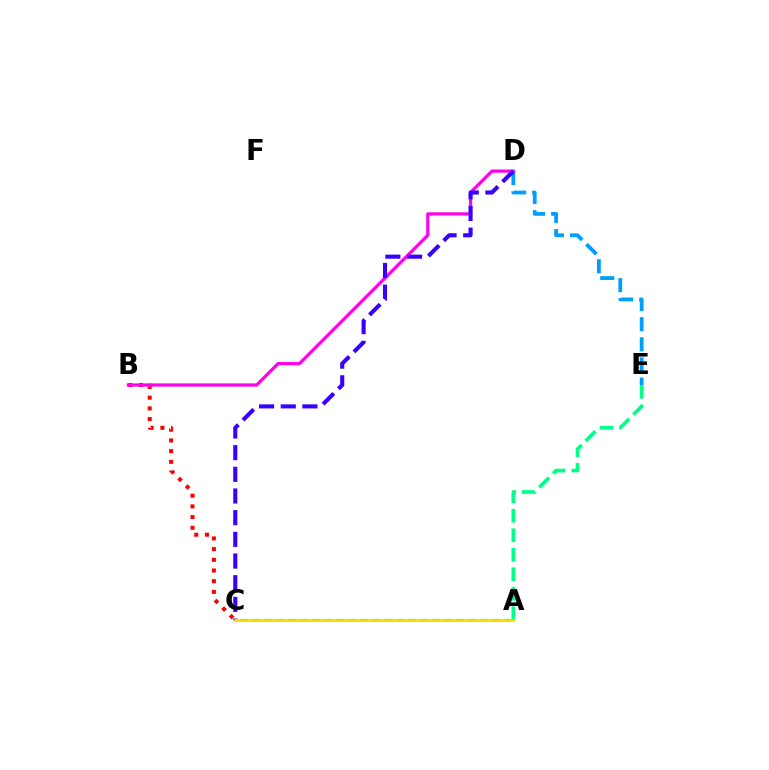{('B', 'C'): [{'color': '#ff0000', 'line_style': 'dotted', 'thickness': 2.9}], ('A', 'E'): [{'color': '#00ff86', 'line_style': 'dashed', 'thickness': 2.65}], ('B', 'D'): [{'color': '#ff00ed', 'line_style': 'solid', 'thickness': 2.29}], ('D', 'E'): [{'color': '#009eff', 'line_style': 'dashed', 'thickness': 2.74}], ('C', 'D'): [{'color': '#3700ff', 'line_style': 'dashed', 'thickness': 2.94}], ('A', 'C'): [{'color': '#4fff00', 'line_style': 'dashed', 'thickness': 1.63}, {'color': '#ffd500', 'line_style': 'solid', 'thickness': 1.92}]}